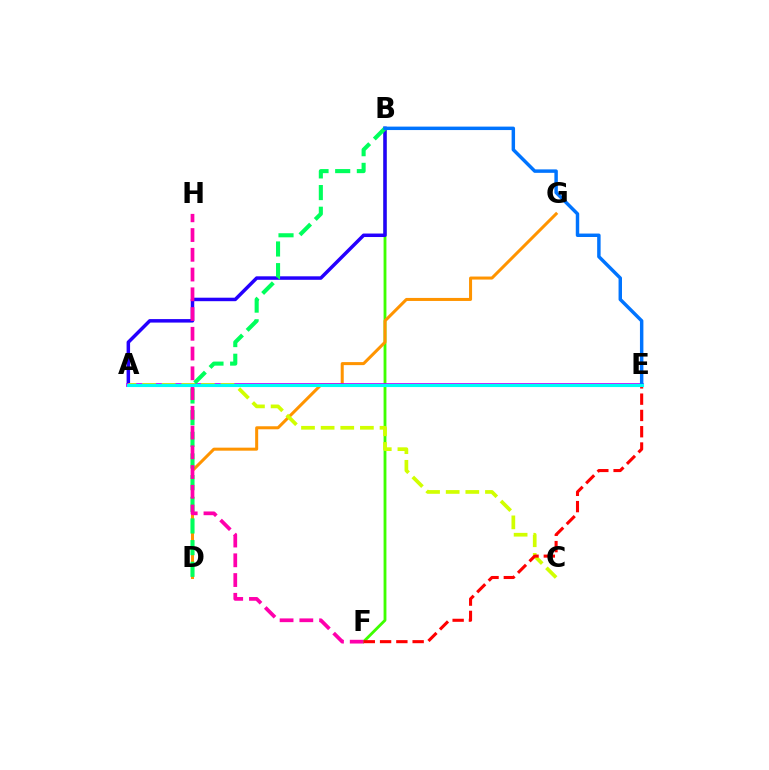{('B', 'F'): [{'color': '#3dff00', 'line_style': 'solid', 'thickness': 2.04}], ('D', 'G'): [{'color': '#ff9400', 'line_style': 'solid', 'thickness': 2.18}], ('A', 'B'): [{'color': '#2500ff', 'line_style': 'solid', 'thickness': 2.51}], ('A', 'E'): [{'color': '#b900ff', 'line_style': 'solid', 'thickness': 2.66}, {'color': '#00fff6', 'line_style': 'solid', 'thickness': 2.24}], ('B', 'D'): [{'color': '#00ff5c', 'line_style': 'dashed', 'thickness': 2.94}], ('A', 'C'): [{'color': '#d1ff00', 'line_style': 'dashed', 'thickness': 2.67}], ('F', 'H'): [{'color': '#ff00ac', 'line_style': 'dashed', 'thickness': 2.68}], ('E', 'F'): [{'color': '#ff0000', 'line_style': 'dashed', 'thickness': 2.21}], ('B', 'E'): [{'color': '#0074ff', 'line_style': 'solid', 'thickness': 2.48}]}